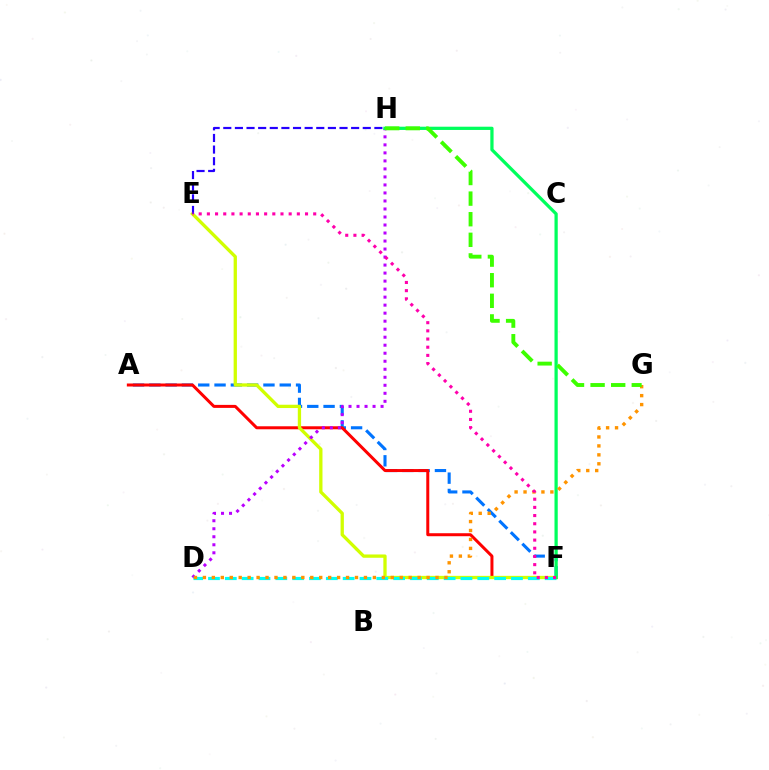{('A', 'F'): [{'color': '#0074ff', 'line_style': 'dashed', 'thickness': 2.21}, {'color': '#ff0000', 'line_style': 'solid', 'thickness': 2.16}], ('E', 'F'): [{'color': '#d1ff00', 'line_style': 'solid', 'thickness': 2.37}, {'color': '#ff00ac', 'line_style': 'dotted', 'thickness': 2.22}], ('D', 'H'): [{'color': '#b900ff', 'line_style': 'dotted', 'thickness': 2.18}], ('D', 'F'): [{'color': '#00fff6', 'line_style': 'dashed', 'thickness': 2.29}], ('E', 'H'): [{'color': '#2500ff', 'line_style': 'dashed', 'thickness': 1.58}], ('F', 'H'): [{'color': '#00ff5c', 'line_style': 'solid', 'thickness': 2.34}], ('D', 'G'): [{'color': '#ff9400', 'line_style': 'dotted', 'thickness': 2.43}], ('G', 'H'): [{'color': '#3dff00', 'line_style': 'dashed', 'thickness': 2.8}]}